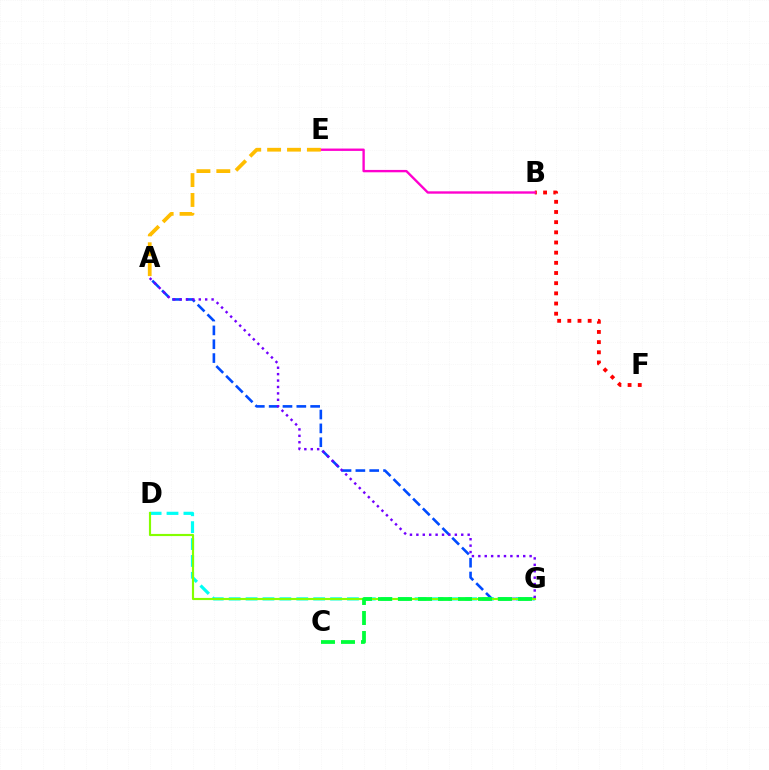{('A', 'G'): [{'color': '#004bff', 'line_style': 'dashed', 'thickness': 1.88}, {'color': '#7200ff', 'line_style': 'dotted', 'thickness': 1.74}], ('B', 'F'): [{'color': '#ff0000', 'line_style': 'dotted', 'thickness': 2.76}], ('D', 'G'): [{'color': '#00fff6', 'line_style': 'dashed', 'thickness': 2.3}, {'color': '#84ff00', 'line_style': 'solid', 'thickness': 1.55}], ('B', 'E'): [{'color': '#ff00cf', 'line_style': 'solid', 'thickness': 1.7}], ('C', 'G'): [{'color': '#00ff39', 'line_style': 'dashed', 'thickness': 2.72}], ('A', 'E'): [{'color': '#ffbd00', 'line_style': 'dashed', 'thickness': 2.7}]}